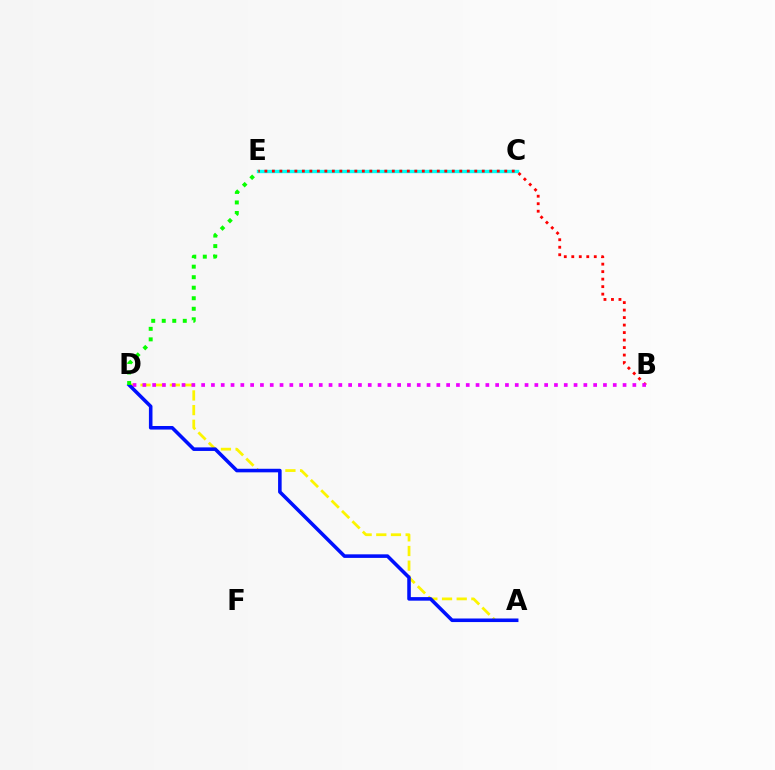{('C', 'E'): [{'color': '#00fff6', 'line_style': 'solid', 'thickness': 2.42}], ('A', 'D'): [{'color': '#fcf500', 'line_style': 'dashed', 'thickness': 1.99}, {'color': '#0010ff', 'line_style': 'solid', 'thickness': 2.57}], ('B', 'E'): [{'color': '#ff0000', 'line_style': 'dotted', 'thickness': 2.04}], ('B', 'D'): [{'color': '#ee00ff', 'line_style': 'dotted', 'thickness': 2.66}], ('D', 'E'): [{'color': '#08ff00', 'line_style': 'dotted', 'thickness': 2.86}]}